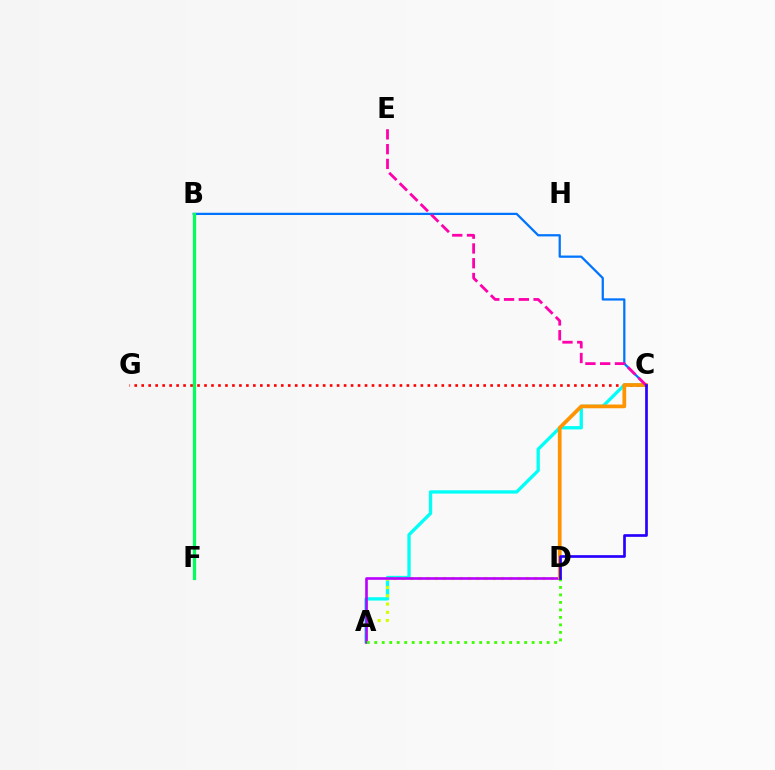{('A', 'C'): [{'color': '#00fff6', 'line_style': 'solid', 'thickness': 2.38}], ('B', 'C'): [{'color': '#0074ff', 'line_style': 'solid', 'thickness': 1.62}], ('A', 'D'): [{'color': '#d1ff00', 'line_style': 'dotted', 'thickness': 2.25}, {'color': '#b900ff', 'line_style': 'solid', 'thickness': 1.89}, {'color': '#3dff00', 'line_style': 'dotted', 'thickness': 2.04}], ('B', 'F'): [{'color': '#00ff5c', 'line_style': 'solid', 'thickness': 2.31}], ('C', 'G'): [{'color': '#ff0000', 'line_style': 'dotted', 'thickness': 1.9}], ('C', 'D'): [{'color': '#ff9400', 'line_style': 'solid', 'thickness': 2.69}, {'color': '#2500ff', 'line_style': 'solid', 'thickness': 1.93}], ('C', 'E'): [{'color': '#ff00ac', 'line_style': 'dashed', 'thickness': 2.01}]}